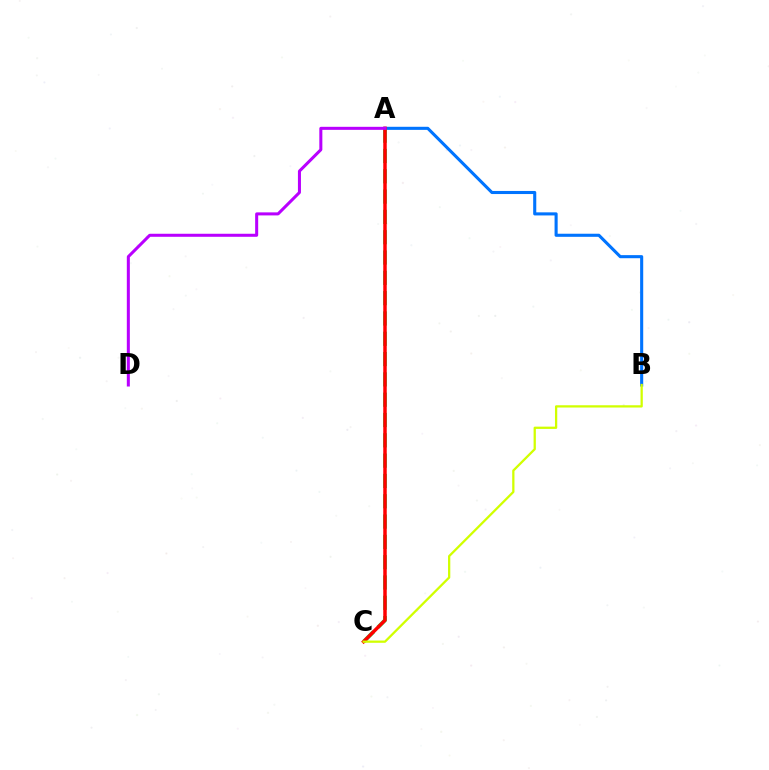{('A', 'B'): [{'color': '#0074ff', 'line_style': 'solid', 'thickness': 2.22}], ('A', 'C'): [{'color': '#00ff5c', 'line_style': 'dashed', 'thickness': 2.76}, {'color': '#ff0000', 'line_style': 'solid', 'thickness': 2.5}], ('B', 'C'): [{'color': '#d1ff00', 'line_style': 'solid', 'thickness': 1.64}], ('A', 'D'): [{'color': '#b900ff', 'line_style': 'solid', 'thickness': 2.18}]}